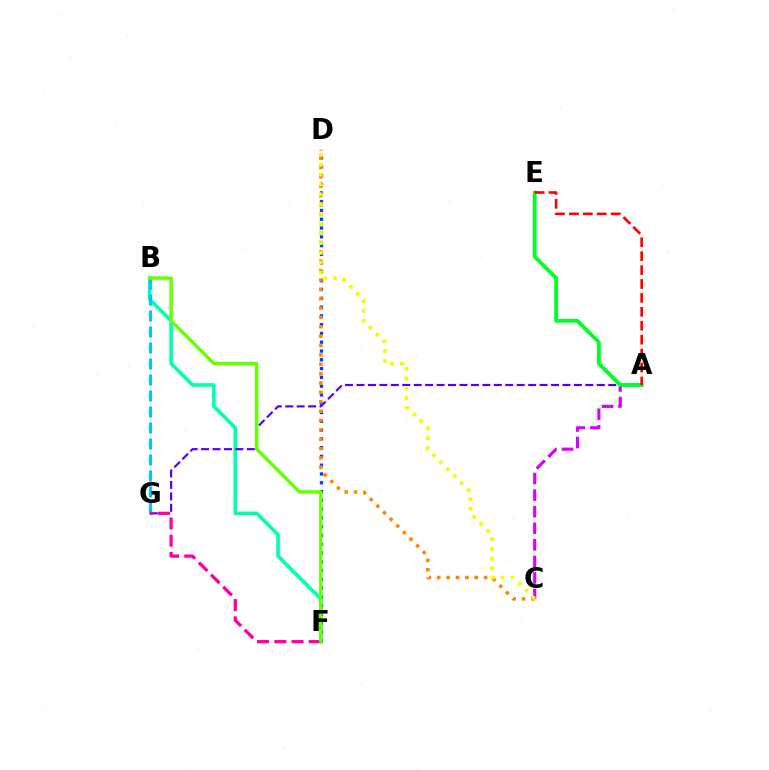{('B', 'F'): [{'color': '#00ffaf', 'line_style': 'solid', 'thickness': 2.59}, {'color': '#66ff00', 'line_style': 'solid', 'thickness': 2.44}], ('A', 'G'): [{'color': '#4f00ff', 'line_style': 'dashed', 'thickness': 1.55}], ('A', 'C'): [{'color': '#d600ff', 'line_style': 'dashed', 'thickness': 2.25}], ('B', 'G'): [{'color': '#00c7ff', 'line_style': 'dashed', 'thickness': 2.17}], ('F', 'G'): [{'color': '#ff00a0', 'line_style': 'dashed', 'thickness': 2.34}], ('D', 'F'): [{'color': '#003fff', 'line_style': 'dotted', 'thickness': 2.39}], ('A', 'E'): [{'color': '#00ff27', 'line_style': 'solid', 'thickness': 2.75}, {'color': '#ff0000', 'line_style': 'dashed', 'thickness': 1.89}], ('C', 'D'): [{'color': '#ff8800', 'line_style': 'dotted', 'thickness': 2.55}, {'color': '#eeff00', 'line_style': 'dotted', 'thickness': 2.66}]}